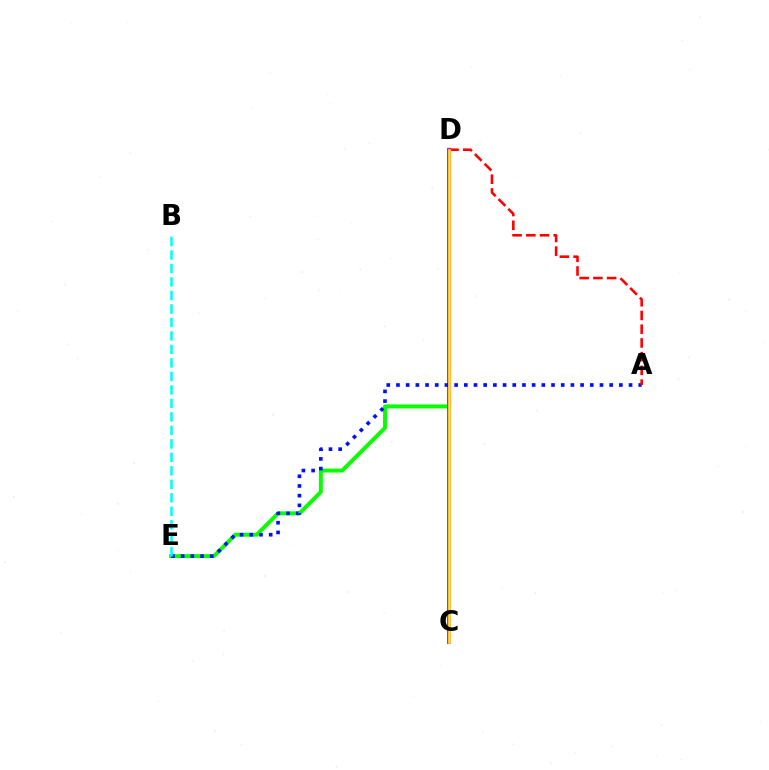{('D', 'E'): [{'color': '#08ff00', 'line_style': 'solid', 'thickness': 2.84}], ('C', 'D'): [{'color': '#ee00ff', 'line_style': 'solid', 'thickness': 2.85}, {'color': '#fcf500', 'line_style': 'solid', 'thickness': 1.83}], ('A', 'E'): [{'color': '#0010ff', 'line_style': 'dotted', 'thickness': 2.63}], ('A', 'D'): [{'color': '#ff0000', 'line_style': 'dashed', 'thickness': 1.87}], ('B', 'E'): [{'color': '#00fff6', 'line_style': 'dashed', 'thickness': 1.83}]}